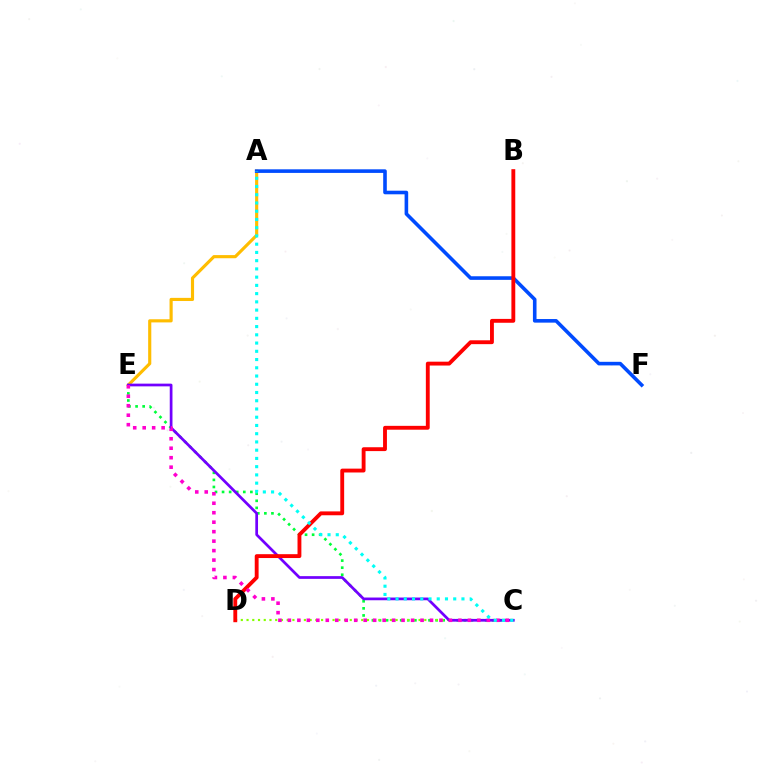{('A', 'E'): [{'color': '#ffbd00', 'line_style': 'solid', 'thickness': 2.26}], ('A', 'F'): [{'color': '#004bff', 'line_style': 'solid', 'thickness': 2.59}], ('C', 'E'): [{'color': '#00ff39', 'line_style': 'dotted', 'thickness': 1.92}, {'color': '#7200ff', 'line_style': 'solid', 'thickness': 1.96}, {'color': '#ff00cf', 'line_style': 'dotted', 'thickness': 2.57}], ('C', 'D'): [{'color': '#84ff00', 'line_style': 'dotted', 'thickness': 1.56}], ('B', 'D'): [{'color': '#ff0000', 'line_style': 'solid', 'thickness': 2.78}], ('A', 'C'): [{'color': '#00fff6', 'line_style': 'dotted', 'thickness': 2.24}]}